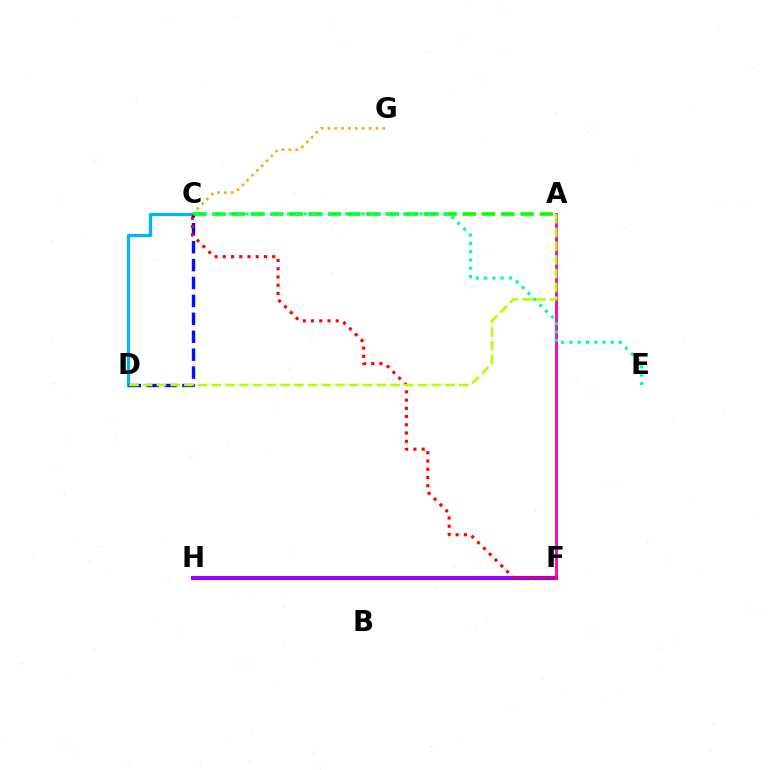{('F', 'H'): [{'color': '#9b00ff', 'line_style': 'solid', 'thickness': 2.96}], ('C', 'D'): [{'color': '#00b5ff', 'line_style': 'solid', 'thickness': 2.35}, {'color': '#0010ff', 'line_style': 'dashed', 'thickness': 2.43}], ('C', 'G'): [{'color': '#ffa500', 'line_style': 'dotted', 'thickness': 1.86}], ('A', 'C'): [{'color': '#08ff00', 'line_style': 'dashed', 'thickness': 2.62}], ('A', 'F'): [{'color': '#ff00bd', 'line_style': 'solid', 'thickness': 2.06}], ('C', 'F'): [{'color': '#ff0000', 'line_style': 'dotted', 'thickness': 2.24}], ('C', 'E'): [{'color': '#00ff9d', 'line_style': 'dotted', 'thickness': 2.25}], ('A', 'D'): [{'color': '#b3ff00', 'line_style': 'dashed', 'thickness': 1.87}]}